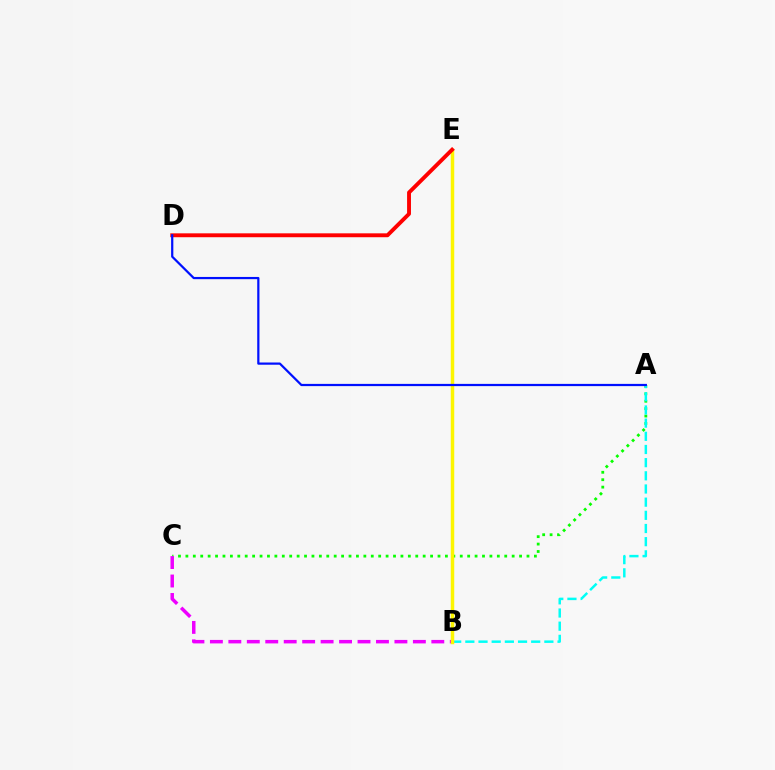{('A', 'C'): [{'color': '#08ff00', 'line_style': 'dotted', 'thickness': 2.01}], ('B', 'C'): [{'color': '#ee00ff', 'line_style': 'dashed', 'thickness': 2.51}], ('A', 'B'): [{'color': '#00fff6', 'line_style': 'dashed', 'thickness': 1.79}], ('B', 'E'): [{'color': '#fcf500', 'line_style': 'solid', 'thickness': 2.51}], ('D', 'E'): [{'color': '#ff0000', 'line_style': 'solid', 'thickness': 2.8}], ('A', 'D'): [{'color': '#0010ff', 'line_style': 'solid', 'thickness': 1.6}]}